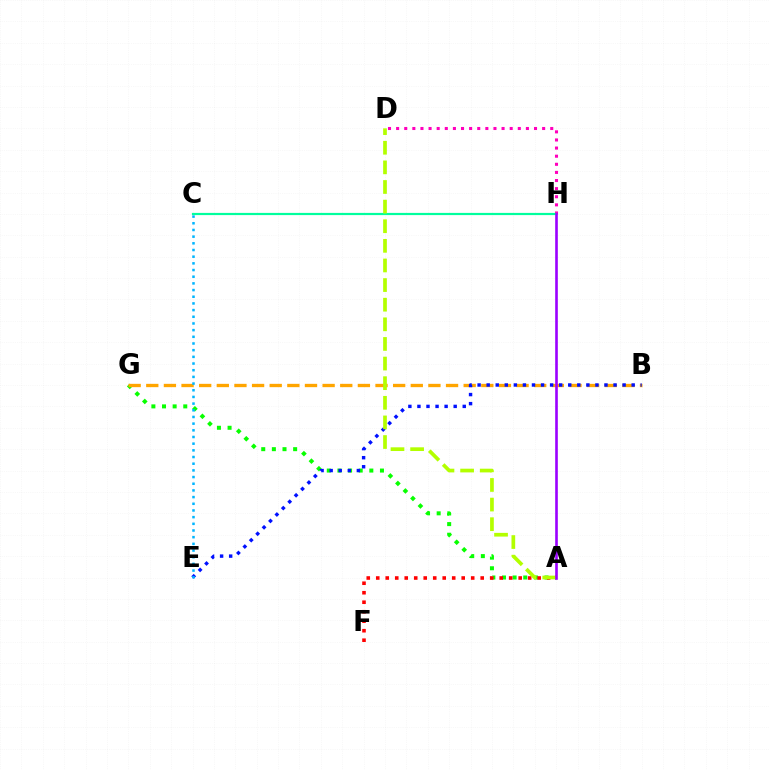{('D', 'H'): [{'color': '#ff00bd', 'line_style': 'dotted', 'thickness': 2.2}], ('A', 'G'): [{'color': '#08ff00', 'line_style': 'dotted', 'thickness': 2.89}], ('B', 'G'): [{'color': '#ffa500', 'line_style': 'dashed', 'thickness': 2.4}], ('B', 'E'): [{'color': '#0010ff', 'line_style': 'dotted', 'thickness': 2.46}], ('A', 'F'): [{'color': '#ff0000', 'line_style': 'dotted', 'thickness': 2.58}], ('C', 'H'): [{'color': '#00ff9d', 'line_style': 'solid', 'thickness': 1.59}], ('C', 'E'): [{'color': '#00b5ff', 'line_style': 'dotted', 'thickness': 1.81}], ('A', 'D'): [{'color': '#b3ff00', 'line_style': 'dashed', 'thickness': 2.67}], ('A', 'H'): [{'color': '#9b00ff', 'line_style': 'solid', 'thickness': 1.89}]}